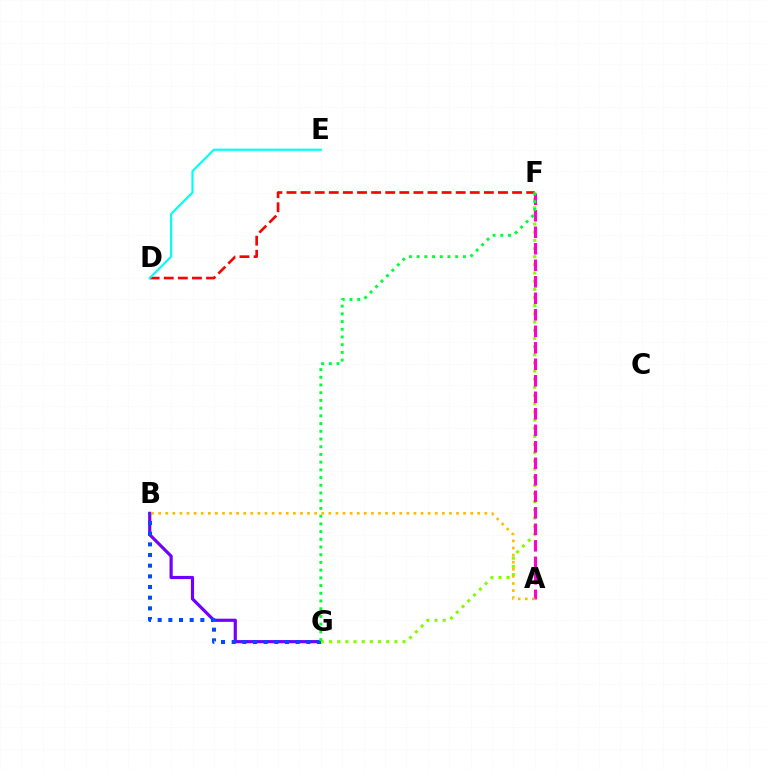{('B', 'G'): [{'color': '#7200ff', 'line_style': 'solid', 'thickness': 2.28}, {'color': '#004bff', 'line_style': 'dotted', 'thickness': 2.9}], ('D', 'F'): [{'color': '#ff0000', 'line_style': 'dashed', 'thickness': 1.92}], ('F', 'G'): [{'color': '#84ff00', 'line_style': 'dotted', 'thickness': 2.22}, {'color': '#00ff39', 'line_style': 'dotted', 'thickness': 2.1}], ('A', 'F'): [{'color': '#ff00cf', 'line_style': 'dashed', 'thickness': 2.24}], ('D', 'E'): [{'color': '#00fff6', 'line_style': 'solid', 'thickness': 1.56}], ('A', 'B'): [{'color': '#ffbd00', 'line_style': 'dotted', 'thickness': 1.93}]}